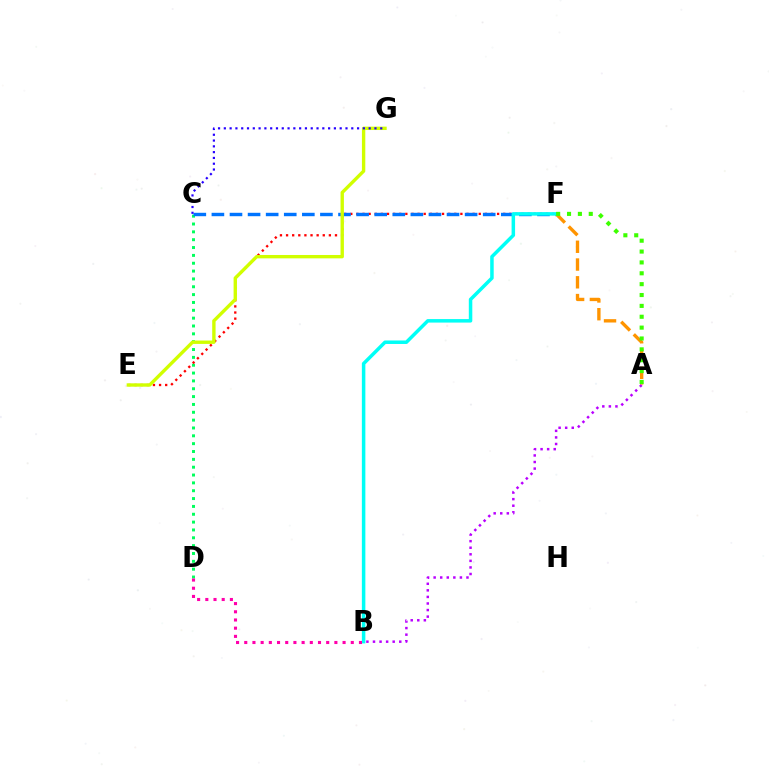{('C', 'D'): [{'color': '#00ff5c', 'line_style': 'dotted', 'thickness': 2.13}], ('E', 'F'): [{'color': '#ff0000', 'line_style': 'dotted', 'thickness': 1.66}], ('C', 'F'): [{'color': '#0074ff', 'line_style': 'dashed', 'thickness': 2.46}], ('A', 'F'): [{'color': '#ff9400', 'line_style': 'dashed', 'thickness': 2.41}, {'color': '#3dff00', 'line_style': 'dotted', 'thickness': 2.95}], ('A', 'B'): [{'color': '#b900ff', 'line_style': 'dotted', 'thickness': 1.78}], ('B', 'F'): [{'color': '#00fff6', 'line_style': 'solid', 'thickness': 2.52}], ('E', 'G'): [{'color': '#d1ff00', 'line_style': 'solid', 'thickness': 2.43}], ('C', 'G'): [{'color': '#2500ff', 'line_style': 'dotted', 'thickness': 1.57}], ('B', 'D'): [{'color': '#ff00ac', 'line_style': 'dotted', 'thickness': 2.23}]}